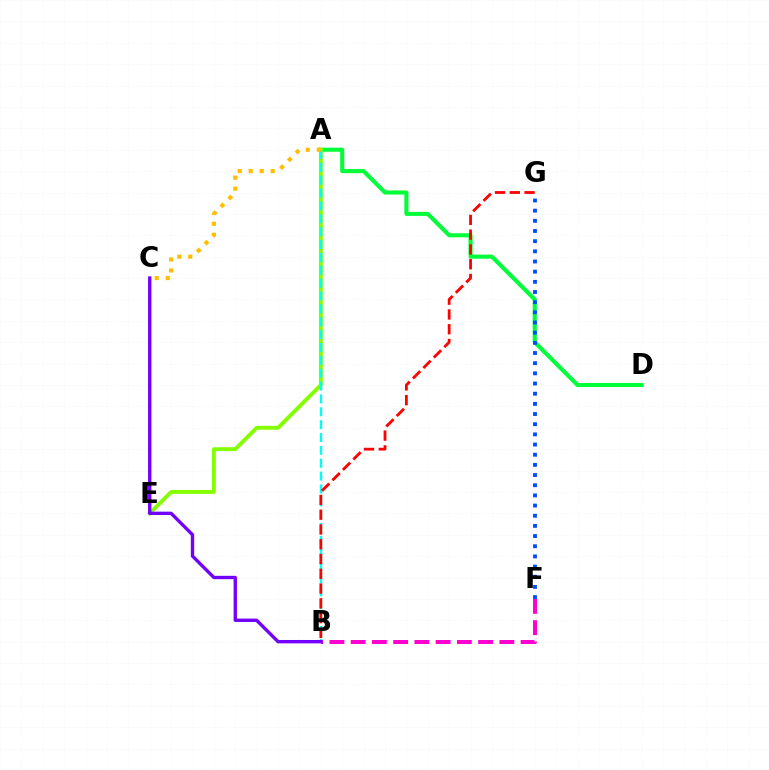{('A', 'D'): [{'color': '#00ff39', 'line_style': 'solid', 'thickness': 2.94}], ('A', 'E'): [{'color': '#84ff00', 'line_style': 'solid', 'thickness': 2.81}], ('A', 'B'): [{'color': '#00fff6', 'line_style': 'dashed', 'thickness': 1.75}], ('B', 'G'): [{'color': '#ff0000', 'line_style': 'dashed', 'thickness': 2.01}], ('A', 'C'): [{'color': '#ffbd00', 'line_style': 'dotted', 'thickness': 2.99}], ('B', 'F'): [{'color': '#ff00cf', 'line_style': 'dashed', 'thickness': 2.89}], ('F', 'G'): [{'color': '#004bff', 'line_style': 'dotted', 'thickness': 2.76}], ('B', 'C'): [{'color': '#7200ff', 'line_style': 'solid', 'thickness': 2.42}]}